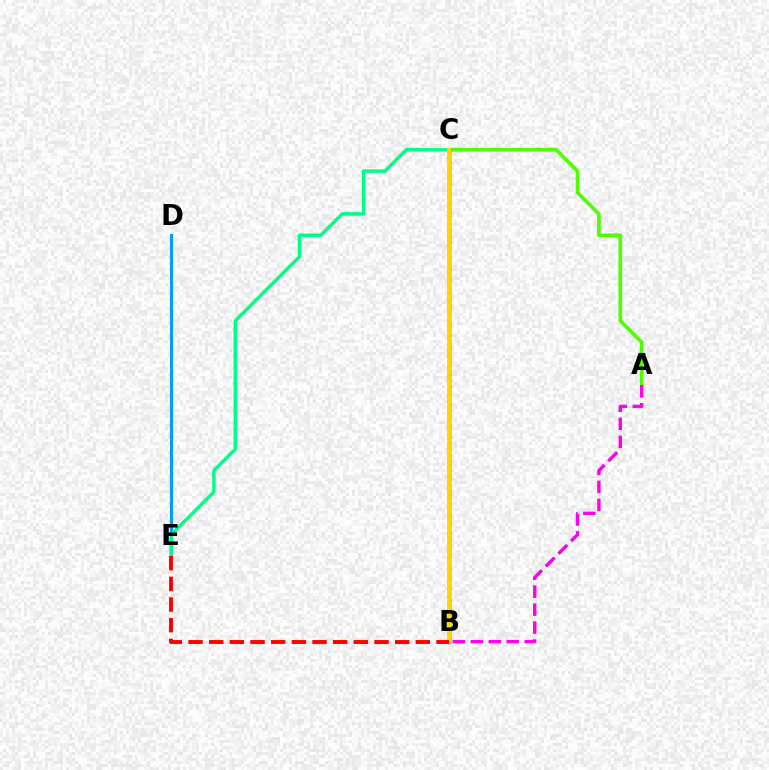{('D', 'E'): [{'color': '#009eff', 'line_style': 'solid', 'thickness': 2.26}], ('A', 'C'): [{'color': '#4fff00', 'line_style': 'solid', 'thickness': 2.65}], ('B', 'C'): [{'color': '#3700ff', 'line_style': 'solid', 'thickness': 2.5}, {'color': '#ffd500', 'line_style': 'solid', 'thickness': 2.87}], ('C', 'E'): [{'color': '#00ff86', 'line_style': 'solid', 'thickness': 2.49}], ('B', 'E'): [{'color': '#ff0000', 'line_style': 'dashed', 'thickness': 2.81}], ('A', 'B'): [{'color': '#ff00ed', 'line_style': 'dashed', 'thickness': 2.44}]}